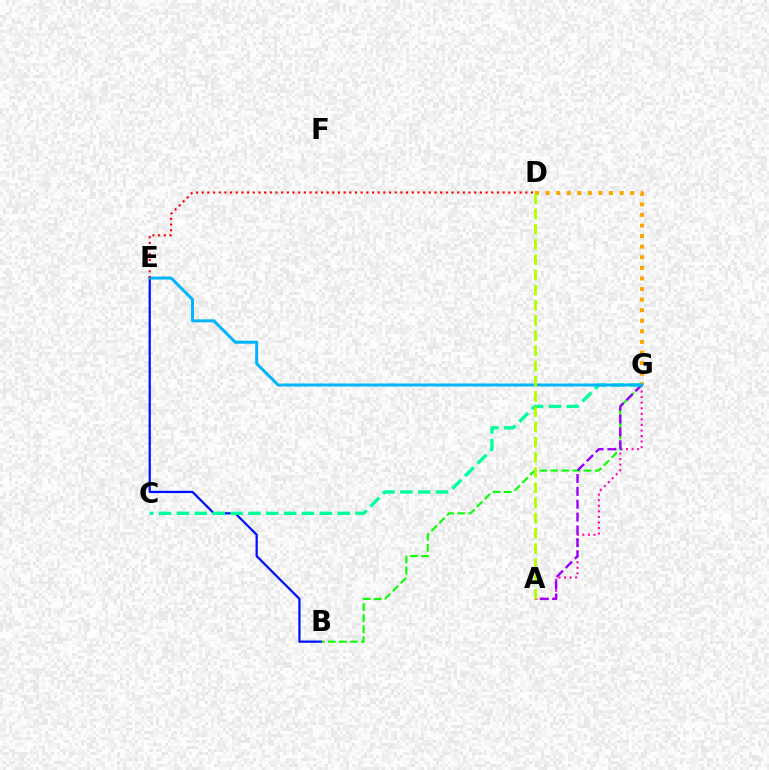{('A', 'G'): [{'color': '#ff00bd', 'line_style': 'dotted', 'thickness': 1.51}, {'color': '#9b00ff', 'line_style': 'dashed', 'thickness': 1.74}], ('B', 'G'): [{'color': '#08ff00', 'line_style': 'dashed', 'thickness': 1.51}], ('B', 'E'): [{'color': '#0010ff', 'line_style': 'solid', 'thickness': 1.61}], ('D', 'G'): [{'color': '#ffa500', 'line_style': 'dotted', 'thickness': 2.87}], ('C', 'G'): [{'color': '#00ff9d', 'line_style': 'dashed', 'thickness': 2.43}], ('E', 'G'): [{'color': '#00b5ff', 'line_style': 'solid', 'thickness': 2.15}], ('D', 'E'): [{'color': '#ff0000', 'line_style': 'dotted', 'thickness': 1.54}], ('A', 'D'): [{'color': '#b3ff00', 'line_style': 'dashed', 'thickness': 2.07}]}